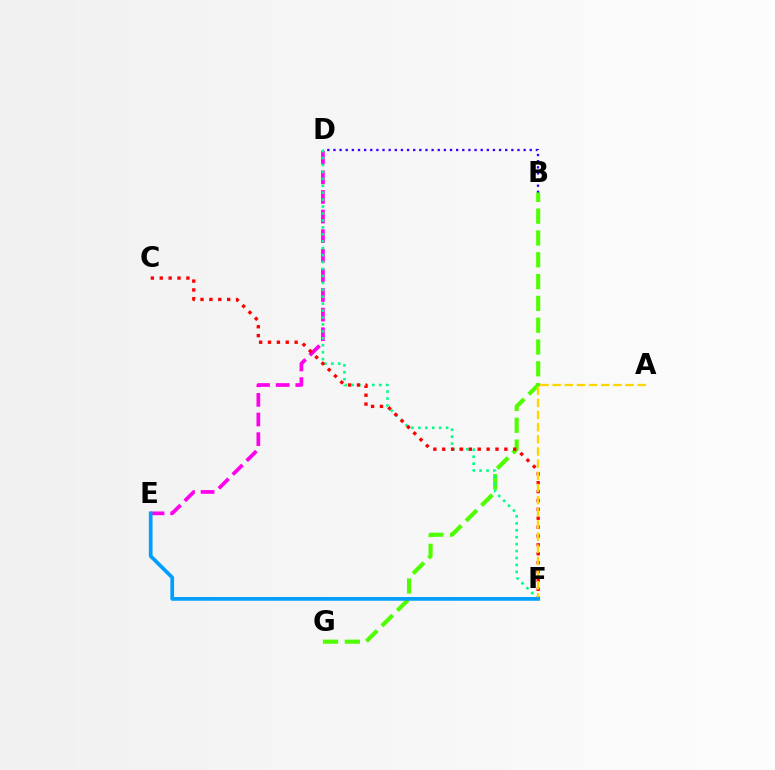{('D', 'E'): [{'color': '#ff00ed', 'line_style': 'dashed', 'thickness': 2.66}], ('B', 'D'): [{'color': '#3700ff', 'line_style': 'dotted', 'thickness': 1.67}], ('B', 'G'): [{'color': '#4fff00', 'line_style': 'dashed', 'thickness': 2.96}], ('D', 'F'): [{'color': '#00ff86', 'line_style': 'dotted', 'thickness': 1.88}], ('C', 'F'): [{'color': '#ff0000', 'line_style': 'dotted', 'thickness': 2.41}], ('A', 'F'): [{'color': '#ffd500', 'line_style': 'dashed', 'thickness': 1.65}], ('E', 'F'): [{'color': '#009eff', 'line_style': 'solid', 'thickness': 2.67}]}